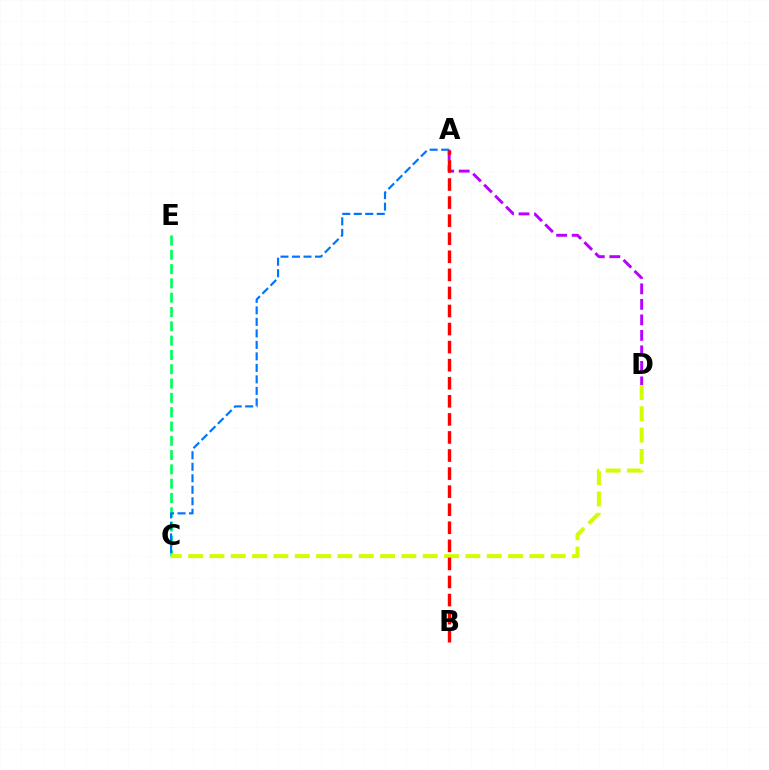{('A', 'D'): [{'color': '#b900ff', 'line_style': 'dashed', 'thickness': 2.11}], ('C', 'E'): [{'color': '#00ff5c', 'line_style': 'dashed', 'thickness': 1.94}], ('C', 'D'): [{'color': '#d1ff00', 'line_style': 'dashed', 'thickness': 2.9}], ('A', 'C'): [{'color': '#0074ff', 'line_style': 'dashed', 'thickness': 1.56}], ('A', 'B'): [{'color': '#ff0000', 'line_style': 'dashed', 'thickness': 2.45}]}